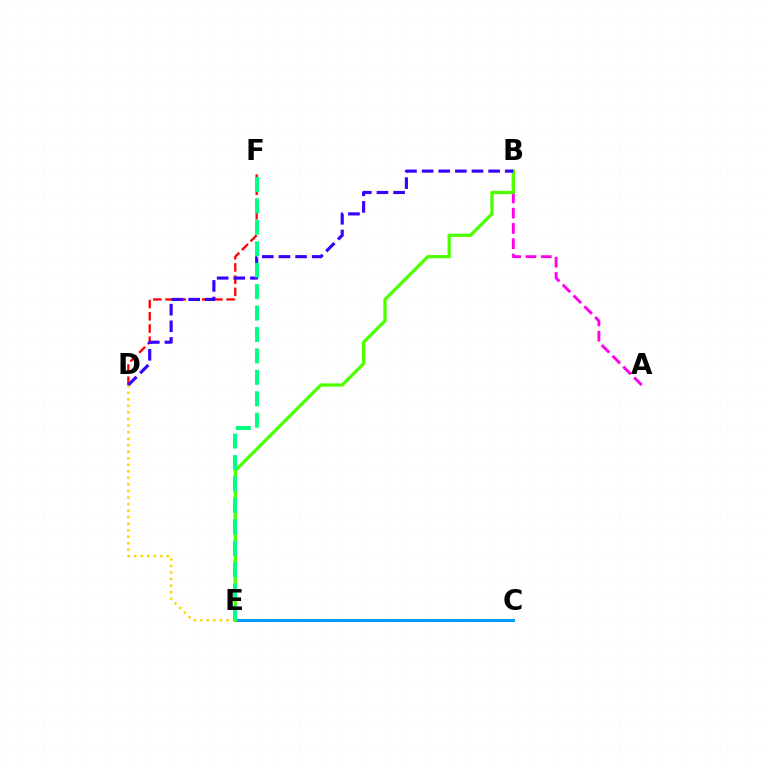{('D', 'F'): [{'color': '#ff0000', 'line_style': 'dashed', 'thickness': 1.66}], ('D', 'E'): [{'color': '#ffd500', 'line_style': 'dotted', 'thickness': 1.78}], ('A', 'B'): [{'color': '#ff00ed', 'line_style': 'dashed', 'thickness': 2.08}], ('C', 'E'): [{'color': '#009eff', 'line_style': 'solid', 'thickness': 2.18}], ('B', 'E'): [{'color': '#4fff00', 'line_style': 'solid', 'thickness': 2.36}], ('B', 'D'): [{'color': '#3700ff', 'line_style': 'dashed', 'thickness': 2.26}], ('E', 'F'): [{'color': '#00ff86', 'line_style': 'dashed', 'thickness': 2.91}]}